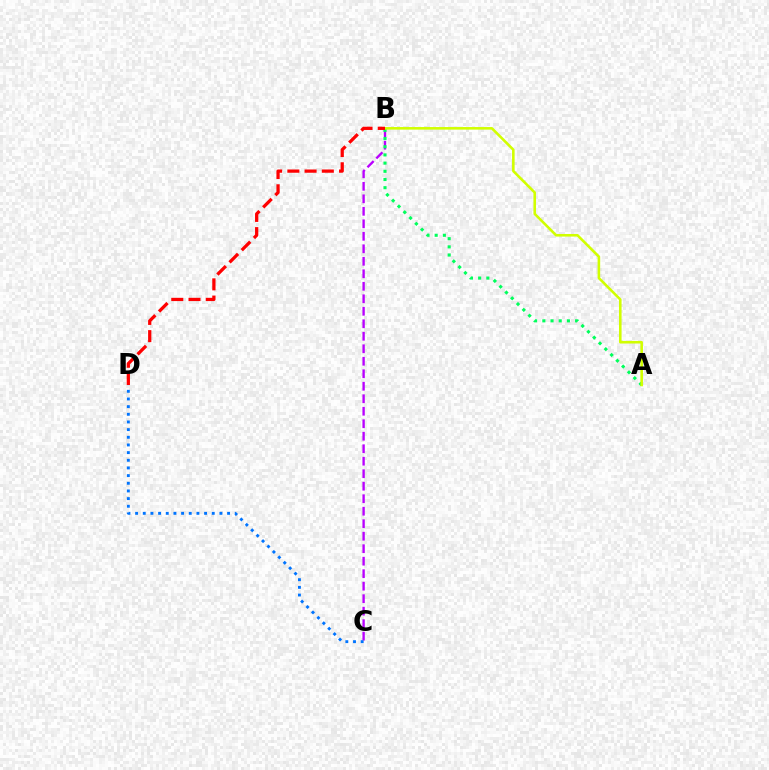{('B', 'C'): [{'color': '#b900ff', 'line_style': 'dashed', 'thickness': 1.7}], ('A', 'B'): [{'color': '#00ff5c', 'line_style': 'dotted', 'thickness': 2.23}, {'color': '#d1ff00', 'line_style': 'solid', 'thickness': 1.86}], ('C', 'D'): [{'color': '#0074ff', 'line_style': 'dotted', 'thickness': 2.08}], ('B', 'D'): [{'color': '#ff0000', 'line_style': 'dashed', 'thickness': 2.34}]}